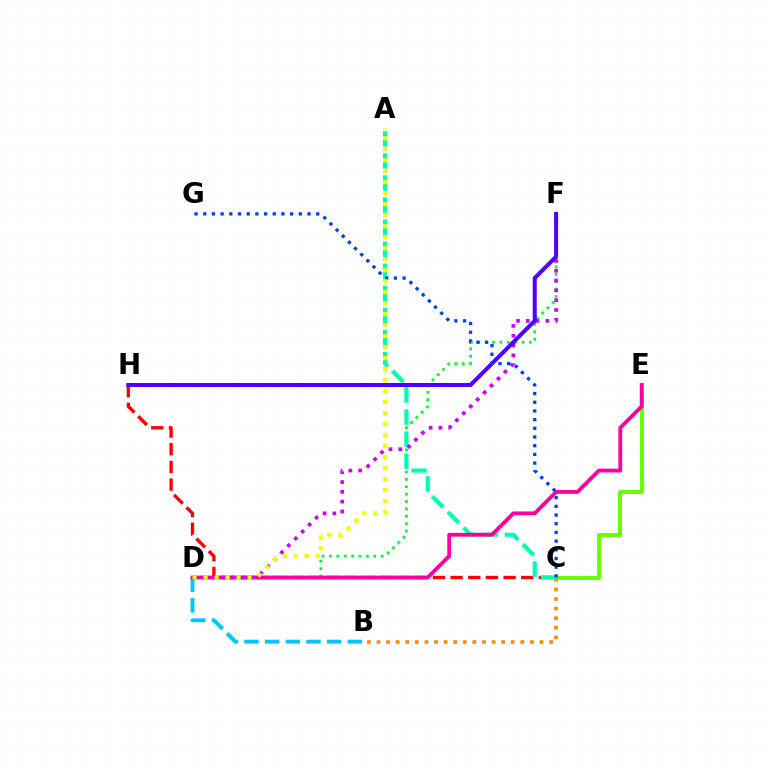{('C', 'H'): [{'color': '#ff0000', 'line_style': 'dashed', 'thickness': 2.4}], ('C', 'E'): [{'color': '#66ff00', 'line_style': 'solid', 'thickness': 2.82}], ('D', 'F'): [{'color': '#00ff27', 'line_style': 'dotted', 'thickness': 2.0}, {'color': '#d600ff', 'line_style': 'dotted', 'thickness': 2.66}], ('B', 'C'): [{'color': '#ff8800', 'line_style': 'dotted', 'thickness': 2.61}], ('A', 'C'): [{'color': '#00ffaf', 'line_style': 'dashed', 'thickness': 3.0}], ('B', 'D'): [{'color': '#00c7ff', 'line_style': 'dashed', 'thickness': 2.81}], ('D', 'E'): [{'color': '#ff00a0', 'line_style': 'solid', 'thickness': 2.74}], ('F', 'H'): [{'color': '#4f00ff', 'line_style': 'solid', 'thickness': 2.9}], ('C', 'G'): [{'color': '#003fff', 'line_style': 'dotted', 'thickness': 2.36}], ('A', 'D'): [{'color': '#eeff00', 'line_style': 'dotted', 'thickness': 2.99}]}